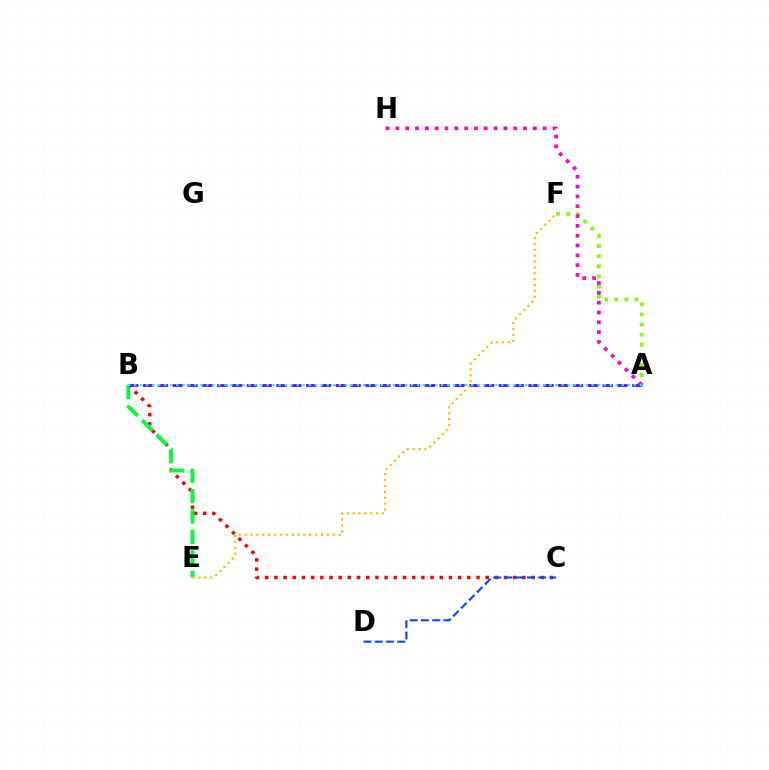{('A', 'F'): [{'color': '#84ff00', 'line_style': 'dotted', 'thickness': 2.74}], ('B', 'C'): [{'color': '#ff0000', 'line_style': 'dotted', 'thickness': 2.5}], ('A', 'H'): [{'color': '#ff00cf', 'line_style': 'dotted', 'thickness': 2.67}], ('B', 'E'): [{'color': '#00ff39', 'line_style': 'dashed', 'thickness': 2.78}], ('C', 'D'): [{'color': '#004bff', 'line_style': 'dashed', 'thickness': 1.53}], ('A', 'B'): [{'color': '#7200ff', 'line_style': 'dashed', 'thickness': 2.01}, {'color': '#00fff6', 'line_style': 'dotted', 'thickness': 1.64}], ('E', 'F'): [{'color': '#ffbd00', 'line_style': 'dotted', 'thickness': 1.6}]}